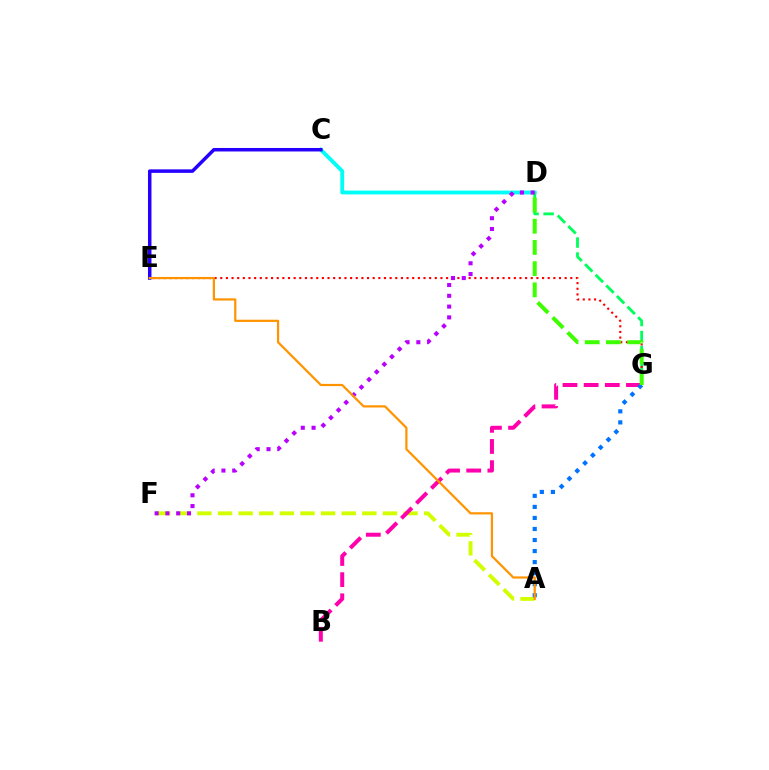{('C', 'D'): [{'color': '#00fff6', 'line_style': 'solid', 'thickness': 2.76}], ('D', 'G'): [{'color': '#00ff5c', 'line_style': 'dashed', 'thickness': 2.04}, {'color': '#3dff00', 'line_style': 'dashed', 'thickness': 2.88}], ('A', 'F'): [{'color': '#d1ff00', 'line_style': 'dashed', 'thickness': 2.8}], ('C', 'E'): [{'color': '#2500ff', 'line_style': 'solid', 'thickness': 2.52}], ('E', 'G'): [{'color': '#ff0000', 'line_style': 'dotted', 'thickness': 1.53}], ('B', 'G'): [{'color': '#ff00ac', 'line_style': 'dashed', 'thickness': 2.87}], ('A', 'G'): [{'color': '#0074ff', 'line_style': 'dotted', 'thickness': 3.0}], ('D', 'F'): [{'color': '#b900ff', 'line_style': 'dotted', 'thickness': 2.93}], ('A', 'E'): [{'color': '#ff9400', 'line_style': 'solid', 'thickness': 1.6}]}